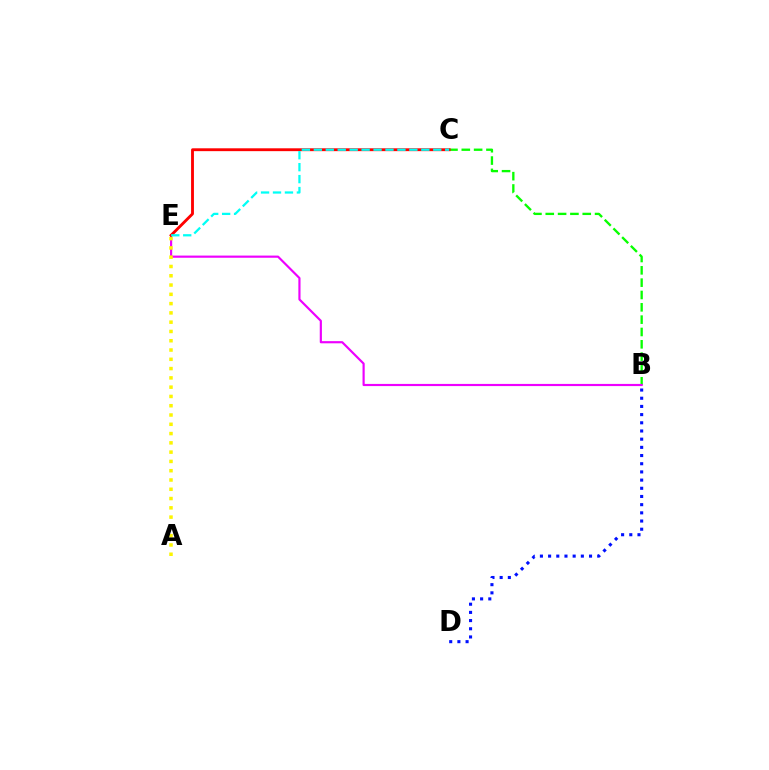{('B', 'D'): [{'color': '#0010ff', 'line_style': 'dotted', 'thickness': 2.22}], ('B', 'C'): [{'color': '#08ff00', 'line_style': 'dashed', 'thickness': 1.67}], ('B', 'E'): [{'color': '#ee00ff', 'line_style': 'solid', 'thickness': 1.56}], ('A', 'E'): [{'color': '#fcf500', 'line_style': 'dotted', 'thickness': 2.52}], ('C', 'E'): [{'color': '#ff0000', 'line_style': 'solid', 'thickness': 2.05}, {'color': '#00fff6', 'line_style': 'dashed', 'thickness': 1.62}]}